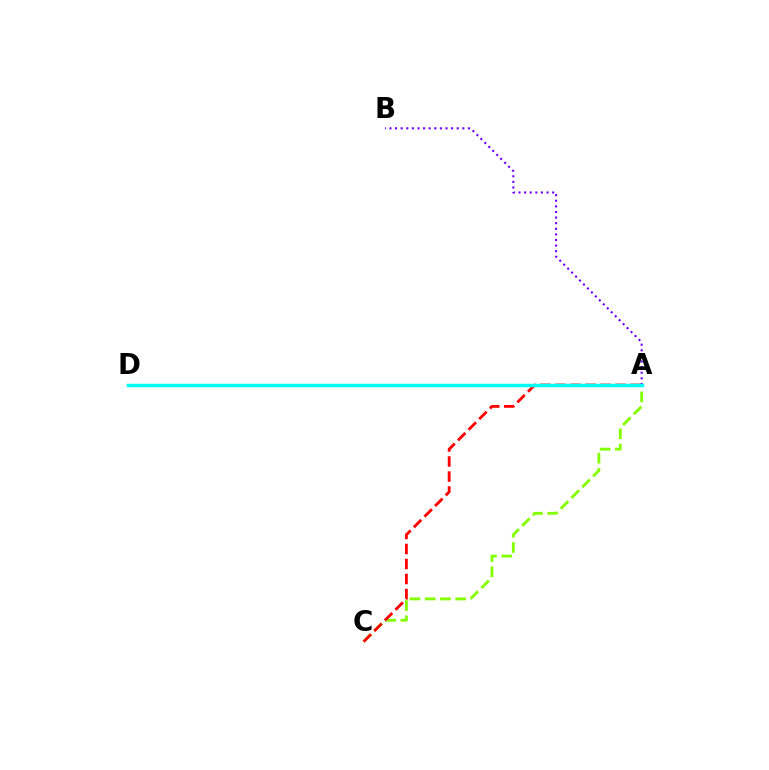{('A', 'C'): [{'color': '#84ff00', 'line_style': 'dashed', 'thickness': 2.07}, {'color': '#ff0000', 'line_style': 'dashed', 'thickness': 2.04}], ('A', 'B'): [{'color': '#7200ff', 'line_style': 'dotted', 'thickness': 1.52}], ('A', 'D'): [{'color': '#00fff6', 'line_style': 'solid', 'thickness': 2.51}]}